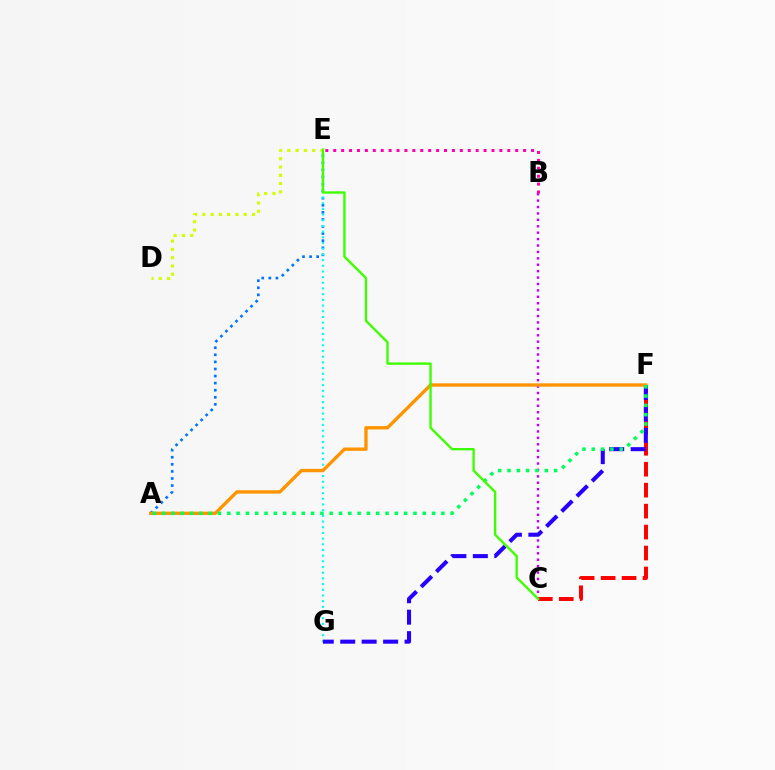{('A', 'E'): [{'color': '#0074ff', 'line_style': 'dotted', 'thickness': 1.92}], ('E', 'G'): [{'color': '#00fff6', 'line_style': 'dotted', 'thickness': 1.54}], ('D', 'E'): [{'color': '#d1ff00', 'line_style': 'dotted', 'thickness': 2.25}], ('B', 'C'): [{'color': '#b900ff', 'line_style': 'dotted', 'thickness': 1.74}], ('C', 'F'): [{'color': '#ff0000', 'line_style': 'dashed', 'thickness': 2.85}], ('F', 'G'): [{'color': '#2500ff', 'line_style': 'dashed', 'thickness': 2.91}], ('A', 'F'): [{'color': '#ff9400', 'line_style': 'solid', 'thickness': 2.41}, {'color': '#00ff5c', 'line_style': 'dotted', 'thickness': 2.53}], ('B', 'E'): [{'color': '#ff00ac', 'line_style': 'dotted', 'thickness': 2.15}], ('C', 'E'): [{'color': '#3dff00', 'line_style': 'solid', 'thickness': 1.7}]}